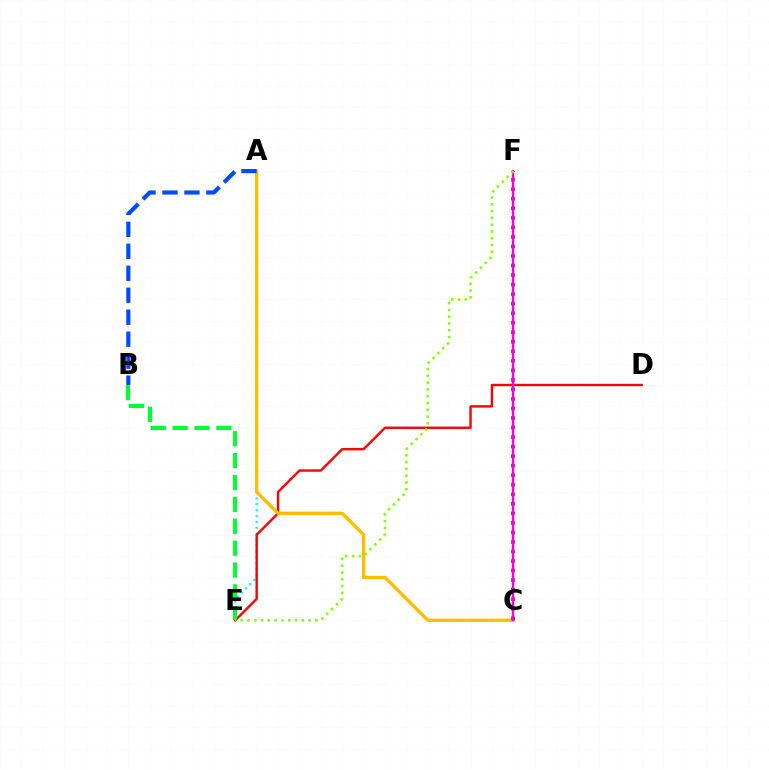{('A', 'E'): [{'color': '#00fff6', 'line_style': 'dotted', 'thickness': 1.6}], ('D', 'E'): [{'color': '#ff0000', 'line_style': 'solid', 'thickness': 1.72}], ('A', 'C'): [{'color': '#ffbd00', 'line_style': 'solid', 'thickness': 2.41}], ('B', 'E'): [{'color': '#00ff39', 'line_style': 'dashed', 'thickness': 2.97}], ('C', 'F'): [{'color': '#7200ff', 'line_style': 'dotted', 'thickness': 2.59}, {'color': '#ff00cf', 'line_style': 'solid', 'thickness': 1.71}], ('A', 'B'): [{'color': '#004bff', 'line_style': 'dashed', 'thickness': 2.99}], ('E', 'F'): [{'color': '#84ff00', 'line_style': 'dotted', 'thickness': 1.85}]}